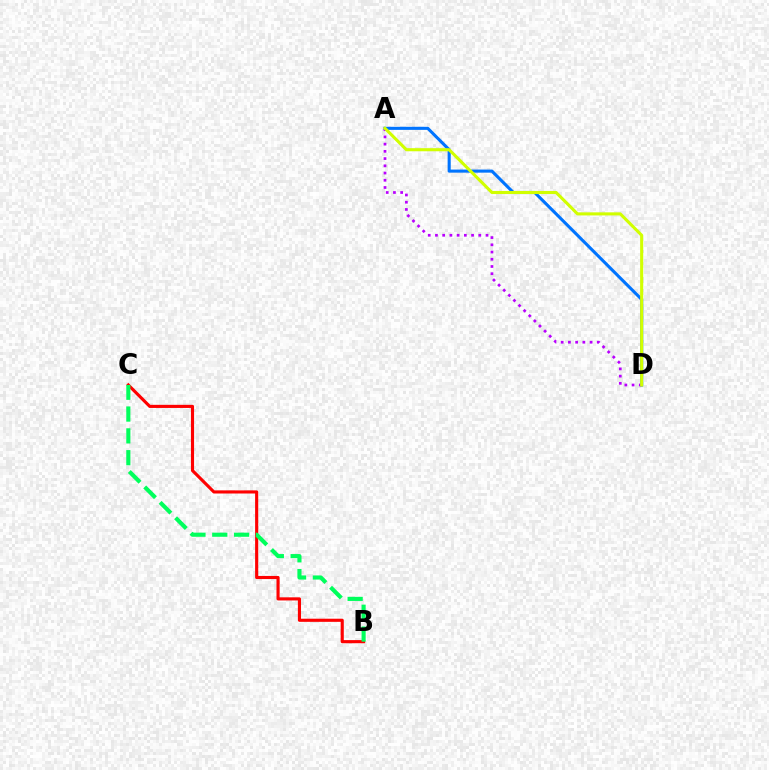{('B', 'C'): [{'color': '#ff0000', 'line_style': 'solid', 'thickness': 2.25}, {'color': '#00ff5c', 'line_style': 'dashed', 'thickness': 2.96}], ('A', 'D'): [{'color': '#0074ff', 'line_style': 'solid', 'thickness': 2.22}, {'color': '#b900ff', 'line_style': 'dotted', 'thickness': 1.96}, {'color': '#d1ff00', 'line_style': 'solid', 'thickness': 2.23}]}